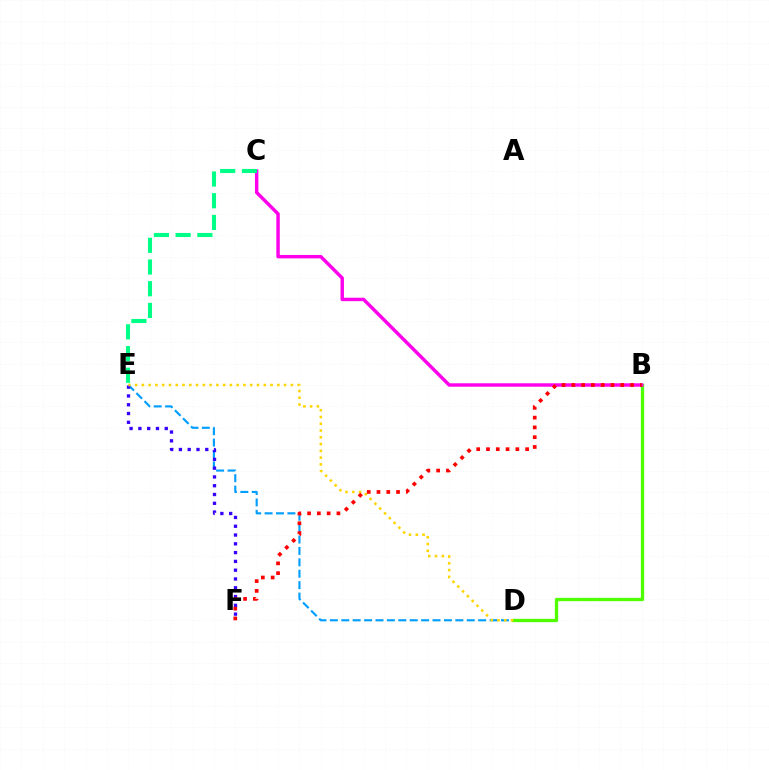{('D', 'E'): [{'color': '#009eff', 'line_style': 'dashed', 'thickness': 1.55}, {'color': '#ffd500', 'line_style': 'dotted', 'thickness': 1.84}], ('B', 'D'): [{'color': '#4fff00', 'line_style': 'solid', 'thickness': 2.37}], ('E', 'F'): [{'color': '#3700ff', 'line_style': 'dotted', 'thickness': 2.39}], ('B', 'C'): [{'color': '#ff00ed', 'line_style': 'solid', 'thickness': 2.47}], ('C', 'E'): [{'color': '#00ff86', 'line_style': 'dashed', 'thickness': 2.95}], ('B', 'F'): [{'color': '#ff0000', 'line_style': 'dotted', 'thickness': 2.66}]}